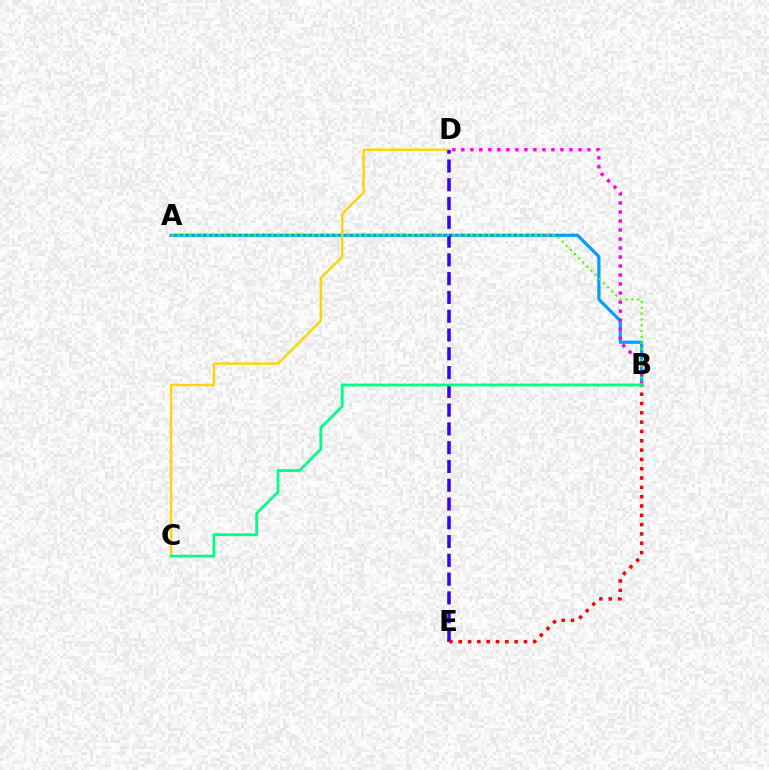{('A', 'B'): [{'color': '#009eff', 'line_style': 'solid', 'thickness': 2.31}, {'color': '#4fff00', 'line_style': 'dotted', 'thickness': 1.59}], ('B', 'D'): [{'color': '#ff00ed', 'line_style': 'dotted', 'thickness': 2.45}], ('C', 'D'): [{'color': '#ffd500', 'line_style': 'solid', 'thickness': 1.73}], ('D', 'E'): [{'color': '#3700ff', 'line_style': 'dashed', 'thickness': 2.55}], ('B', 'E'): [{'color': '#ff0000', 'line_style': 'dotted', 'thickness': 2.53}], ('B', 'C'): [{'color': '#00ff86', 'line_style': 'solid', 'thickness': 2.03}]}